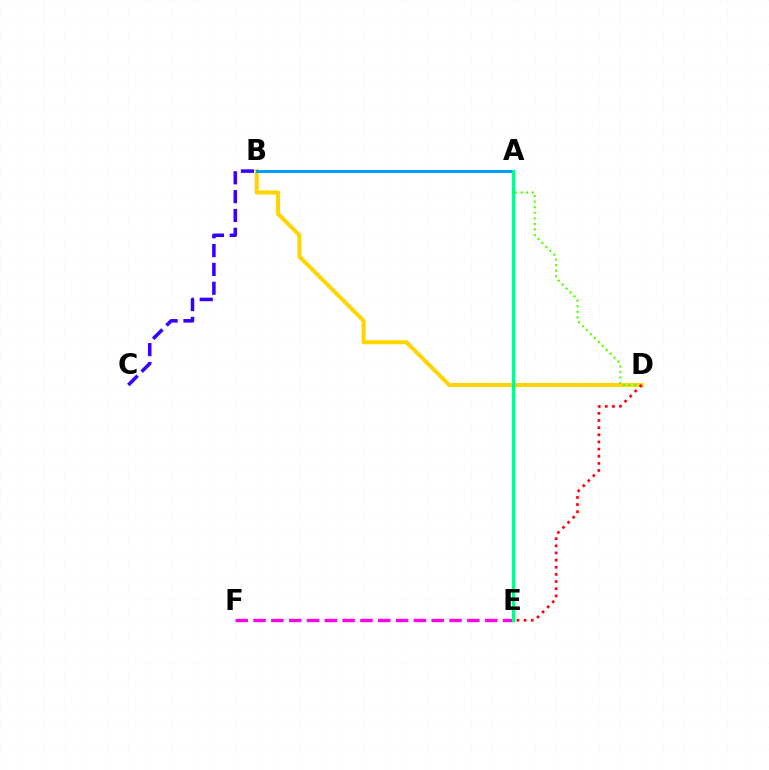{('B', 'D'): [{'color': '#ffd500', 'line_style': 'solid', 'thickness': 2.92}], ('E', 'F'): [{'color': '#ff00ed', 'line_style': 'dashed', 'thickness': 2.42}], ('A', 'D'): [{'color': '#4fff00', 'line_style': 'dotted', 'thickness': 1.51}], ('A', 'B'): [{'color': '#009eff', 'line_style': 'solid', 'thickness': 2.14}], ('B', 'C'): [{'color': '#3700ff', 'line_style': 'dashed', 'thickness': 2.56}], ('A', 'E'): [{'color': '#00ff86', 'line_style': 'solid', 'thickness': 2.14}], ('D', 'E'): [{'color': '#ff0000', 'line_style': 'dotted', 'thickness': 1.94}]}